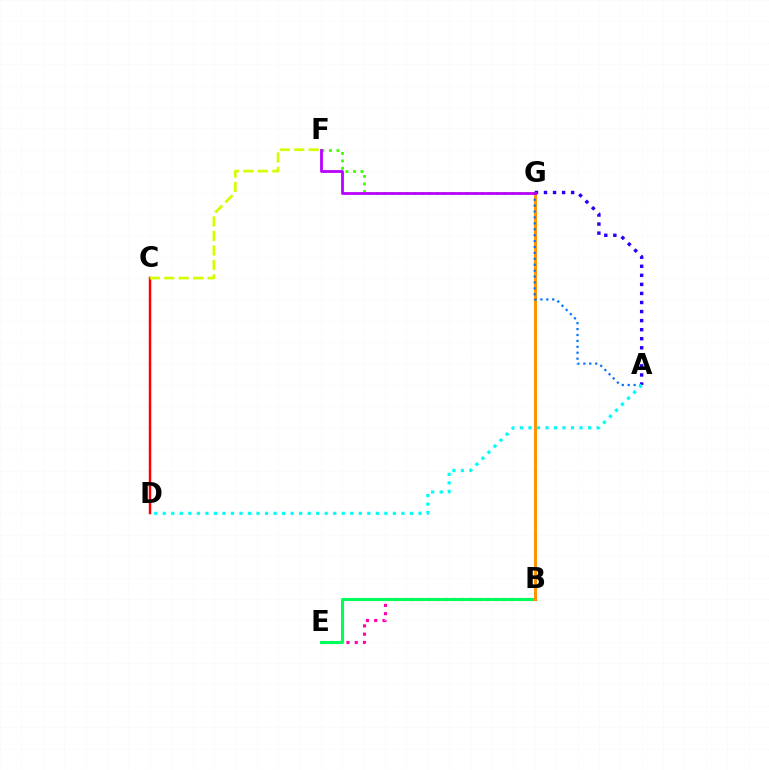{('B', 'E'): [{'color': '#ff00ac', 'line_style': 'dotted', 'thickness': 2.25}, {'color': '#00ff5c', 'line_style': 'solid', 'thickness': 2.22}], ('F', 'G'): [{'color': '#3dff00', 'line_style': 'dotted', 'thickness': 2.04}, {'color': '#b900ff', 'line_style': 'solid', 'thickness': 2.0}], ('B', 'G'): [{'color': '#ff9400', 'line_style': 'solid', 'thickness': 2.19}], ('C', 'D'): [{'color': '#ff0000', 'line_style': 'solid', 'thickness': 1.78}], ('A', 'G'): [{'color': '#2500ff', 'line_style': 'dotted', 'thickness': 2.46}, {'color': '#0074ff', 'line_style': 'dotted', 'thickness': 1.61}], ('C', 'F'): [{'color': '#d1ff00', 'line_style': 'dashed', 'thickness': 1.96}], ('A', 'D'): [{'color': '#00fff6', 'line_style': 'dotted', 'thickness': 2.32}]}